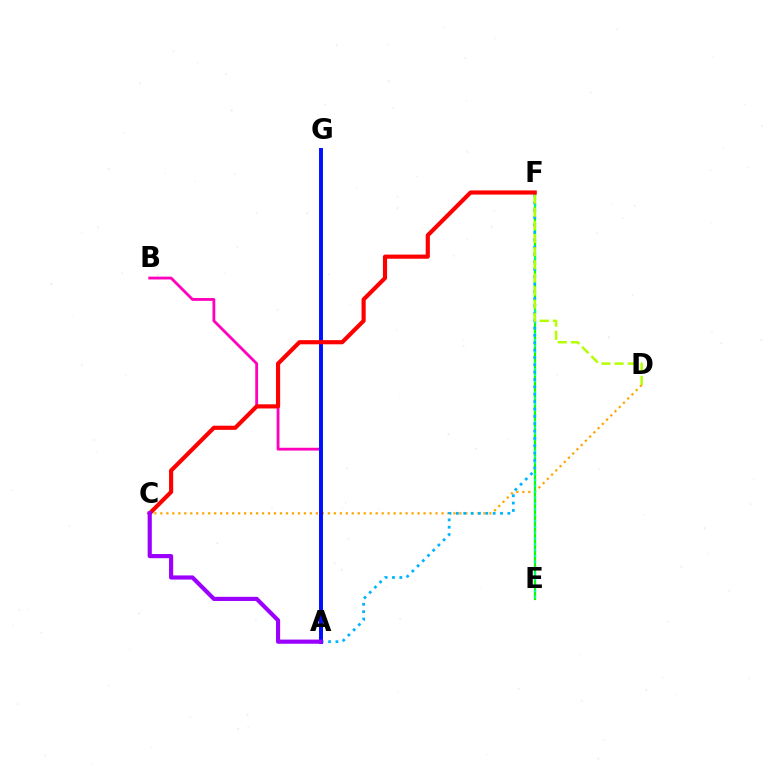{('C', 'D'): [{'color': '#ffa500', 'line_style': 'dotted', 'thickness': 1.63}], ('A', 'B'): [{'color': '#ff00bd', 'line_style': 'solid', 'thickness': 2.03}], ('E', 'F'): [{'color': '#08ff00', 'line_style': 'solid', 'thickness': 1.56}, {'color': '#00ff9d', 'line_style': 'dotted', 'thickness': 1.59}], ('A', 'F'): [{'color': '#00b5ff', 'line_style': 'dotted', 'thickness': 2.0}], ('D', 'F'): [{'color': '#b3ff00', 'line_style': 'dashed', 'thickness': 1.78}], ('A', 'G'): [{'color': '#0010ff', 'line_style': 'solid', 'thickness': 2.84}], ('C', 'F'): [{'color': '#ff0000', 'line_style': 'solid', 'thickness': 2.99}], ('A', 'C'): [{'color': '#9b00ff', 'line_style': 'solid', 'thickness': 2.99}]}